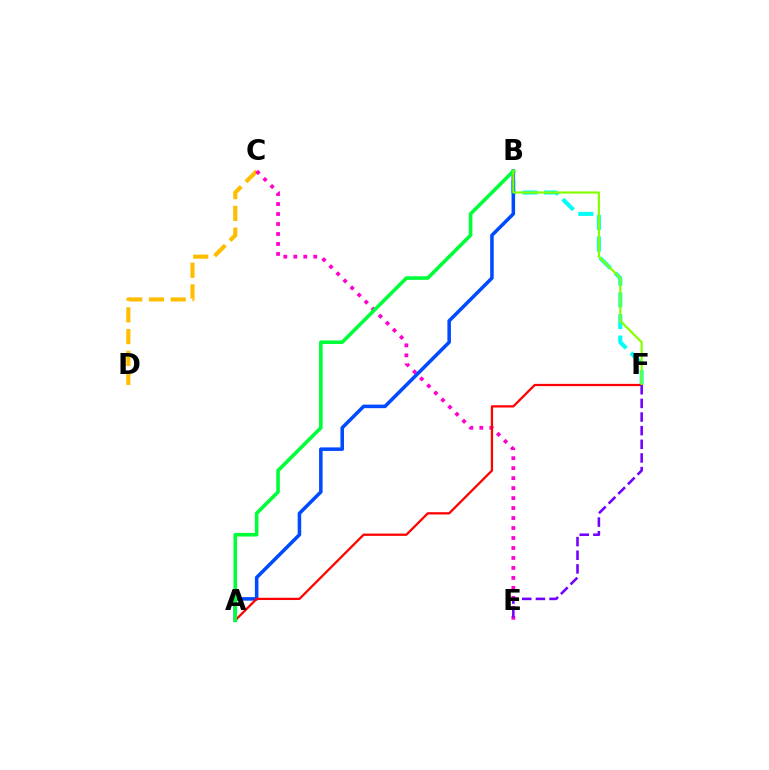{('B', 'F'): [{'color': '#00fff6', 'line_style': 'dashed', 'thickness': 2.93}, {'color': '#84ff00', 'line_style': 'solid', 'thickness': 1.57}], ('C', 'D'): [{'color': '#ffbd00', 'line_style': 'dashed', 'thickness': 2.96}], ('C', 'E'): [{'color': '#ff00cf', 'line_style': 'dotted', 'thickness': 2.71}], ('A', 'B'): [{'color': '#004bff', 'line_style': 'solid', 'thickness': 2.55}, {'color': '#00ff39', 'line_style': 'solid', 'thickness': 2.59}], ('A', 'F'): [{'color': '#ff0000', 'line_style': 'solid', 'thickness': 1.63}], ('E', 'F'): [{'color': '#7200ff', 'line_style': 'dashed', 'thickness': 1.85}]}